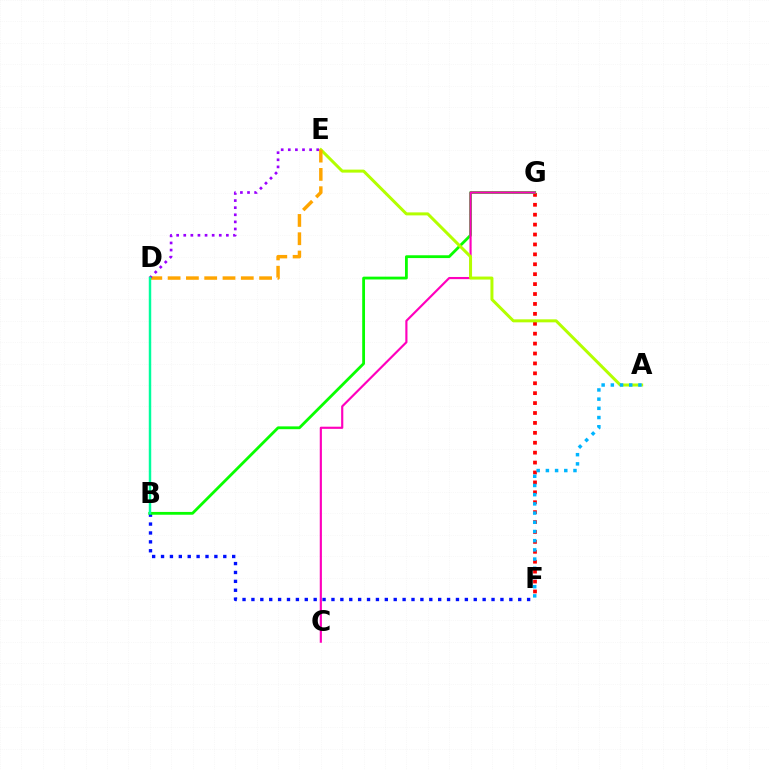{('B', 'F'): [{'color': '#0010ff', 'line_style': 'dotted', 'thickness': 2.42}], ('F', 'G'): [{'color': '#ff0000', 'line_style': 'dotted', 'thickness': 2.69}], ('B', 'G'): [{'color': '#08ff00', 'line_style': 'solid', 'thickness': 2.02}], ('C', 'G'): [{'color': '#ff00bd', 'line_style': 'solid', 'thickness': 1.56}], ('A', 'E'): [{'color': '#b3ff00', 'line_style': 'solid', 'thickness': 2.16}], ('D', 'E'): [{'color': '#ffa500', 'line_style': 'dashed', 'thickness': 2.49}, {'color': '#9b00ff', 'line_style': 'dotted', 'thickness': 1.93}], ('B', 'D'): [{'color': '#00ff9d', 'line_style': 'solid', 'thickness': 1.77}], ('A', 'F'): [{'color': '#00b5ff', 'line_style': 'dotted', 'thickness': 2.5}]}